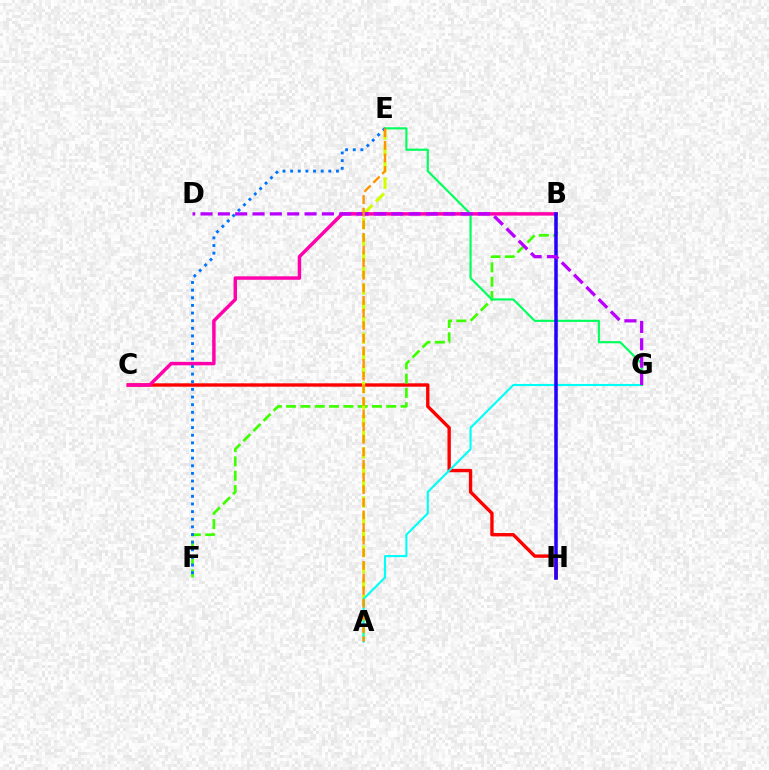{('C', 'H'): [{'color': '#ff0000', 'line_style': 'solid', 'thickness': 2.43}], ('B', 'F'): [{'color': '#3dff00', 'line_style': 'dashed', 'thickness': 1.94}], ('A', 'E'): [{'color': '#d1ff00', 'line_style': 'dashed', 'thickness': 2.23}, {'color': '#ff9400', 'line_style': 'dashed', 'thickness': 1.71}], ('B', 'C'): [{'color': '#ff00ac', 'line_style': 'solid', 'thickness': 2.48}], ('A', 'G'): [{'color': '#00fff6', 'line_style': 'solid', 'thickness': 1.53}], ('E', 'G'): [{'color': '#00ff5c', 'line_style': 'solid', 'thickness': 1.55}], ('B', 'H'): [{'color': '#2500ff', 'line_style': 'solid', 'thickness': 2.53}], ('D', 'G'): [{'color': '#b900ff', 'line_style': 'dashed', 'thickness': 2.36}], ('E', 'F'): [{'color': '#0074ff', 'line_style': 'dotted', 'thickness': 2.07}]}